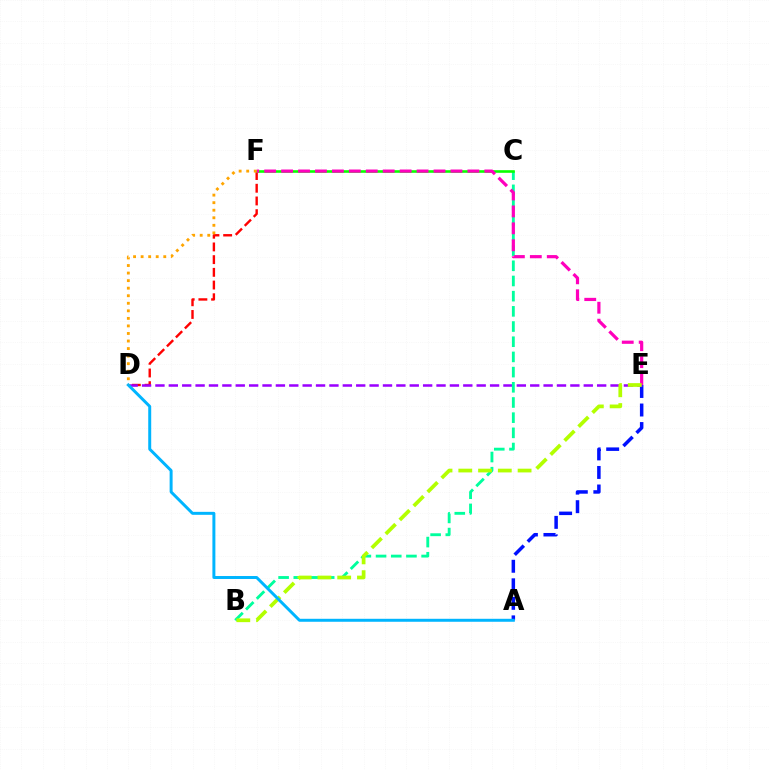{('D', 'F'): [{'color': '#ff0000', 'line_style': 'dashed', 'thickness': 1.73}, {'color': '#ffa500', 'line_style': 'dotted', 'thickness': 2.05}], ('A', 'E'): [{'color': '#0010ff', 'line_style': 'dashed', 'thickness': 2.52}], ('D', 'E'): [{'color': '#9b00ff', 'line_style': 'dashed', 'thickness': 1.82}], ('B', 'C'): [{'color': '#00ff9d', 'line_style': 'dashed', 'thickness': 2.06}], ('C', 'F'): [{'color': '#08ff00', 'line_style': 'solid', 'thickness': 1.88}], ('E', 'F'): [{'color': '#ff00bd', 'line_style': 'dashed', 'thickness': 2.3}], ('B', 'E'): [{'color': '#b3ff00', 'line_style': 'dashed', 'thickness': 2.69}], ('A', 'D'): [{'color': '#00b5ff', 'line_style': 'solid', 'thickness': 2.14}]}